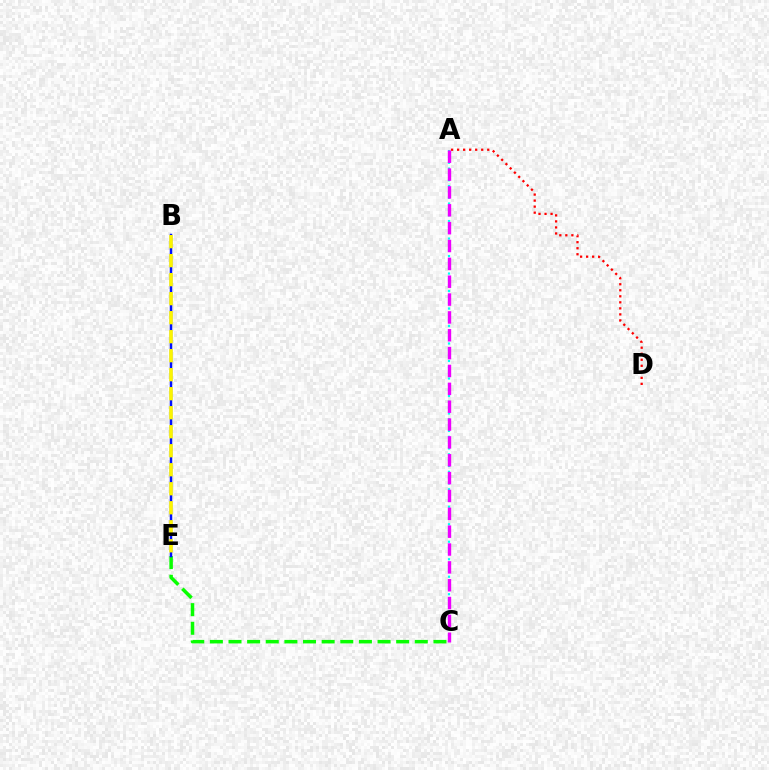{('C', 'E'): [{'color': '#08ff00', 'line_style': 'dashed', 'thickness': 2.53}], ('B', 'E'): [{'color': '#0010ff', 'line_style': 'solid', 'thickness': 1.78}, {'color': '#fcf500', 'line_style': 'dashed', 'thickness': 2.58}], ('A', 'C'): [{'color': '#00fff6', 'line_style': 'dotted', 'thickness': 1.58}, {'color': '#ee00ff', 'line_style': 'dashed', 'thickness': 2.43}], ('A', 'D'): [{'color': '#ff0000', 'line_style': 'dotted', 'thickness': 1.64}]}